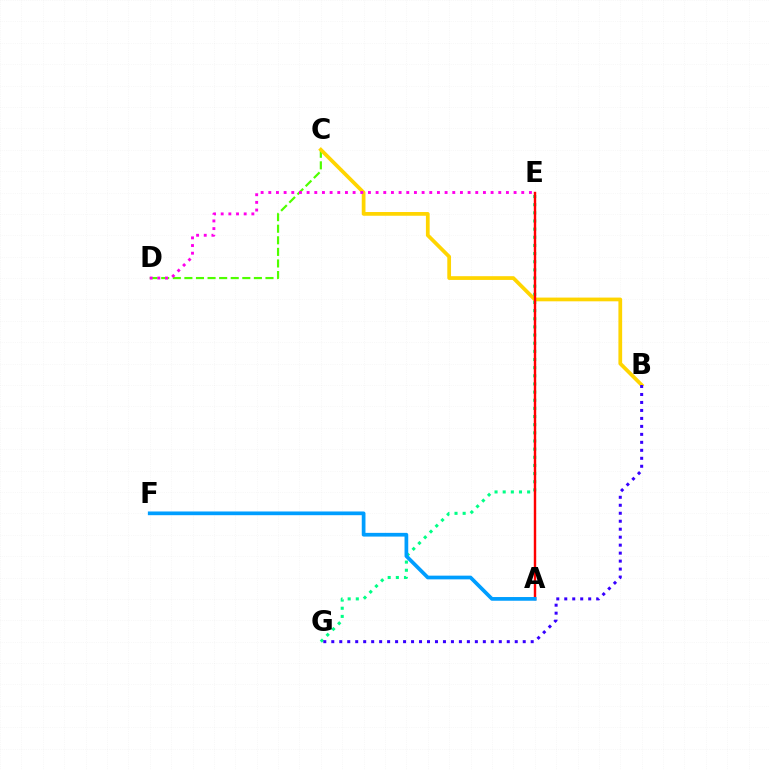{('C', 'D'): [{'color': '#4fff00', 'line_style': 'dashed', 'thickness': 1.57}], ('B', 'C'): [{'color': '#ffd500', 'line_style': 'solid', 'thickness': 2.69}], ('E', 'G'): [{'color': '#00ff86', 'line_style': 'dotted', 'thickness': 2.21}], ('A', 'E'): [{'color': '#ff0000', 'line_style': 'solid', 'thickness': 1.75}], ('D', 'E'): [{'color': '#ff00ed', 'line_style': 'dotted', 'thickness': 2.08}], ('A', 'F'): [{'color': '#009eff', 'line_style': 'solid', 'thickness': 2.67}], ('B', 'G'): [{'color': '#3700ff', 'line_style': 'dotted', 'thickness': 2.17}]}